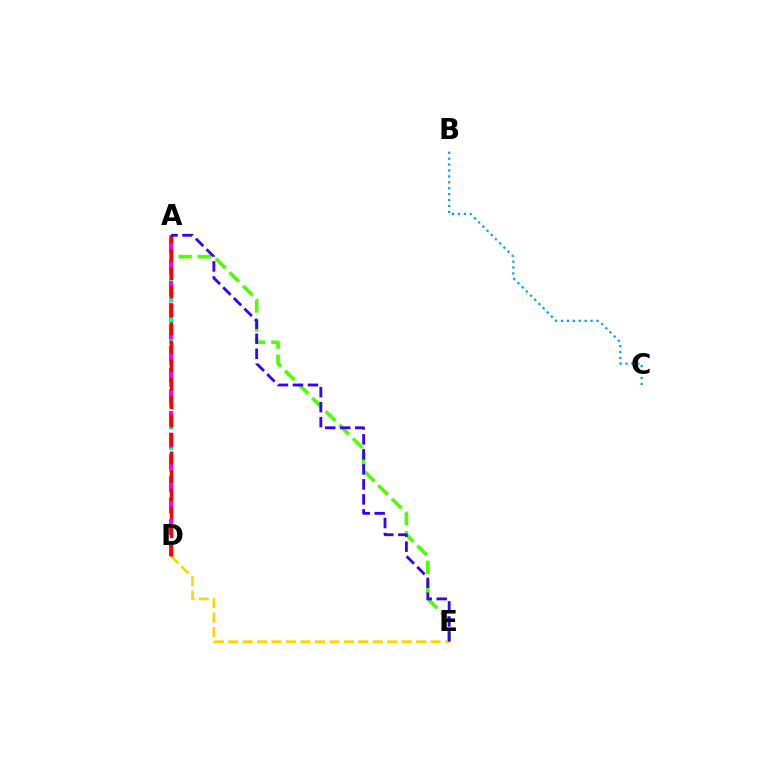{('A', 'E'): [{'color': '#4fff00', 'line_style': 'dashed', 'thickness': 2.6}, {'color': '#3700ff', 'line_style': 'dashed', 'thickness': 2.04}], ('B', 'C'): [{'color': '#009eff', 'line_style': 'dotted', 'thickness': 1.61}], ('D', 'E'): [{'color': '#ffd500', 'line_style': 'dashed', 'thickness': 1.96}], ('A', 'D'): [{'color': '#00ff86', 'line_style': 'dashed', 'thickness': 2.87}, {'color': '#ff00ed', 'line_style': 'dashed', 'thickness': 2.94}, {'color': '#ff0000', 'line_style': 'dashed', 'thickness': 2.5}]}